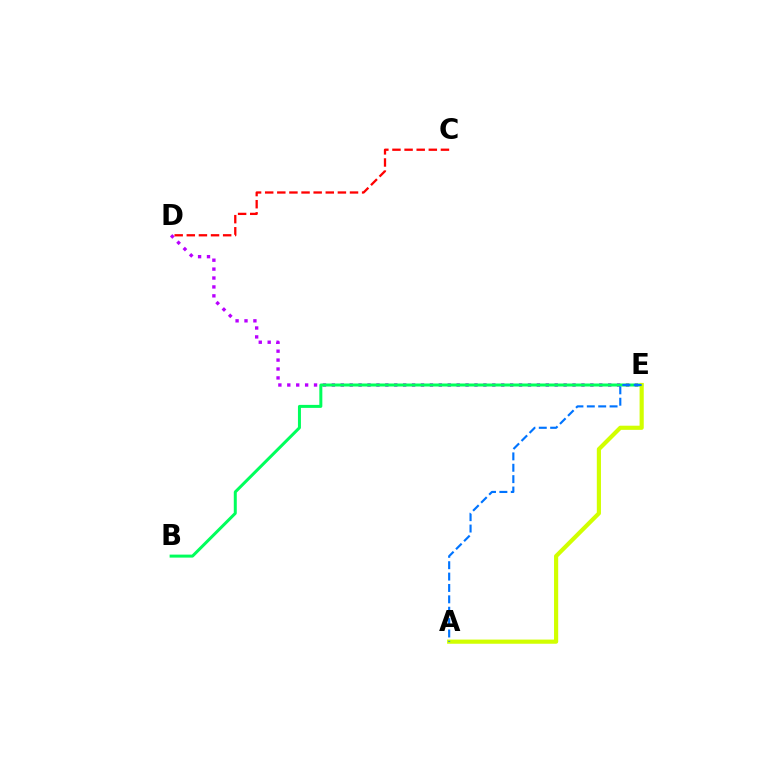{('D', 'E'): [{'color': '#b900ff', 'line_style': 'dotted', 'thickness': 2.42}], ('B', 'E'): [{'color': '#00ff5c', 'line_style': 'solid', 'thickness': 2.16}], ('C', 'D'): [{'color': '#ff0000', 'line_style': 'dashed', 'thickness': 1.65}], ('A', 'E'): [{'color': '#d1ff00', 'line_style': 'solid', 'thickness': 2.99}, {'color': '#0074ff', 'line_style': 'dashed', 'thickness': 1.55}]}